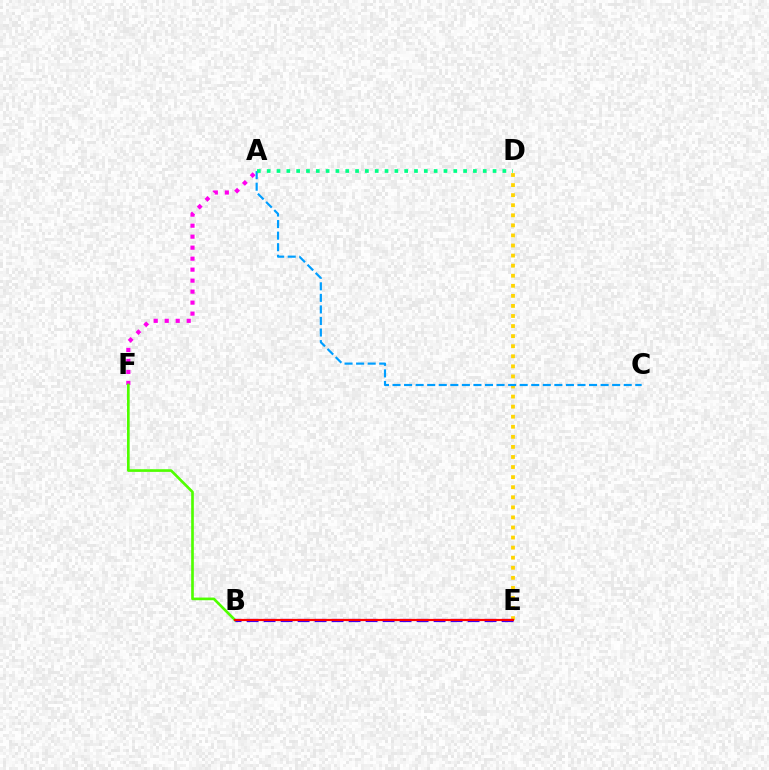{('A', 'F'): [{'color': '#ff00ed', 'line_style': 'dotted', 'thickness': 2.99}], ('B', 'F'): [{'color': '#4fff00', 'line_style': 'solid', 'thickness': 1.92}], ('D', 'E'): [{'color': '#ffd500', 'line_style': 'dotted', 'thickness': 2.74}], ('B', 'E'): [{'color': '#3700ff', 'line_style': 'dashed', 'thickness': 2.31}, {'color': '#ff0000', 'line_style': 'solid', 'thickness': 1.57}], ('A', 'C'): [{'color': '#009eff', 'line_style': 'dashed', 'thickness': 1.57}], ('A', 'D'): [{'color': '#00ff86', 'line_style': 'dotted', 'thickness': 2.67}]}